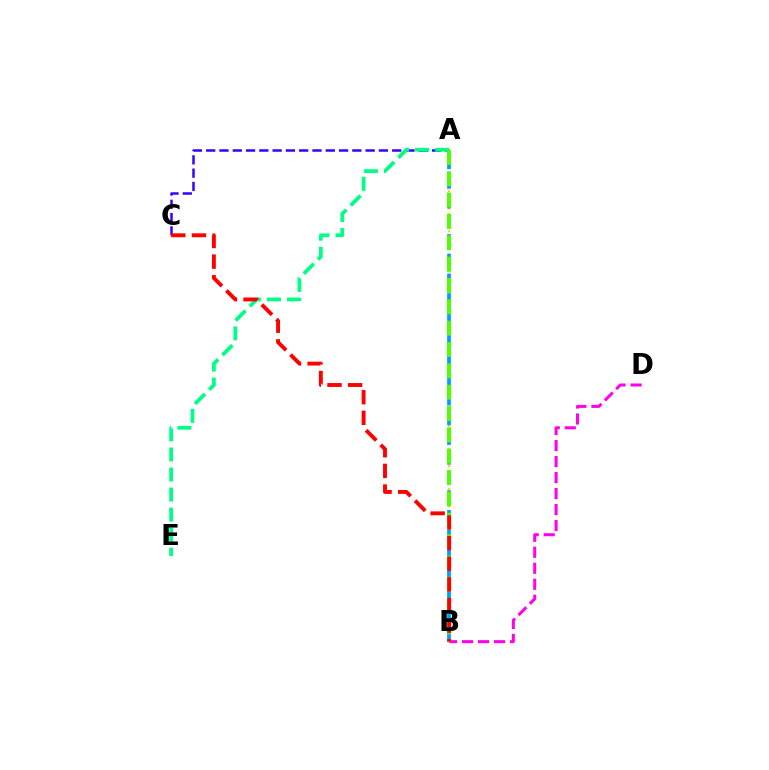{('A', 'B'): [{'color': '#ffd500', 'line_style': 'dotted', 'thickness': 1.56}, {'color': '#009eff', 'line_style': 'dashed', 'thickness': 2.68}, {'color': '#4fff00', 'line_style': 'dashed', 'thickness': 2.9}], ('A', 'C'): [{'color': '#3700ff', 'line_style': 'dashed', 'thickness': 1.8}], ('A', 'E'): [{'color': '#00ff86', 'line_style': 'dashed', 'thickness': 2.72}], ('B', 'D'): [{'color': '#ff00ed', 'line_style': 'dashed', 'thickness': 2.17}], ('B', 'C'): [{'color': '#ff0000', 'line_style': 'dashed', 'thickness': 2.8}]}